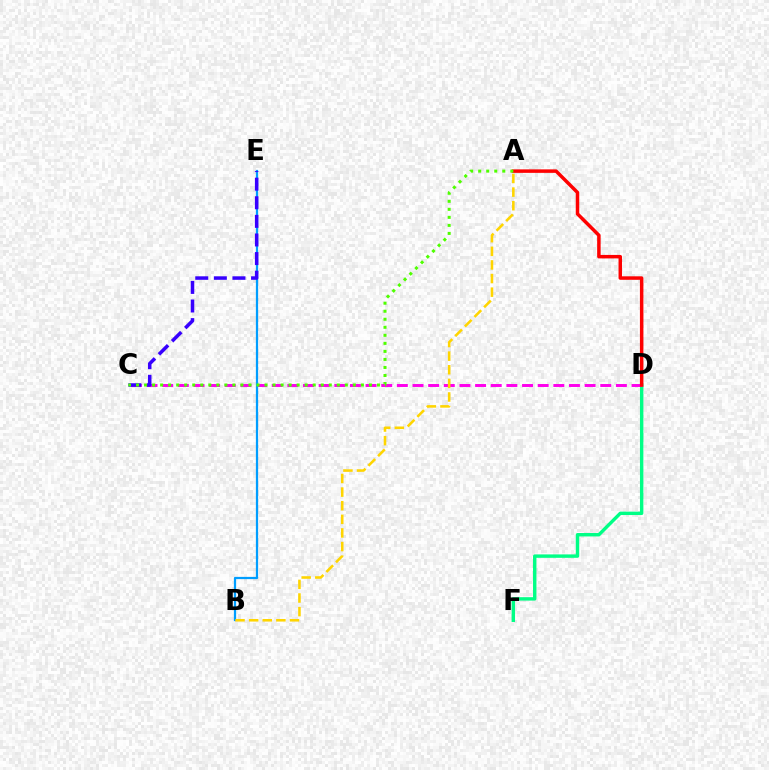{('D', 'F'): [{'color': '#00ff86', 'line_style': 'solid', 'thickness': 2.46}], ('C', 'D'): [{'color': '#ff00ed', 'line_style': 'dashed', 'thickness': 2.13}], ('A', 'D'): [{'color': '#ff0000', 'line_style': 'solid', 'thickness': 2.51}], ('B', 'E'): [{'color': '#009eff', 'line_style': 'solid', 'thickness': 1.61}], ('A', 'B'): [{'color': '#ffd500', 'line_style': 'dashed', 'thickness': 1.85}], ('C', 'E'): [{'color': '#3700ff', 'line_style': 'dashed', 'thickness': 2.53}], ('A', 'C'): [{'color': '#4fff00', 'line_style': 'dotted', 'thickness': 2.18}]}